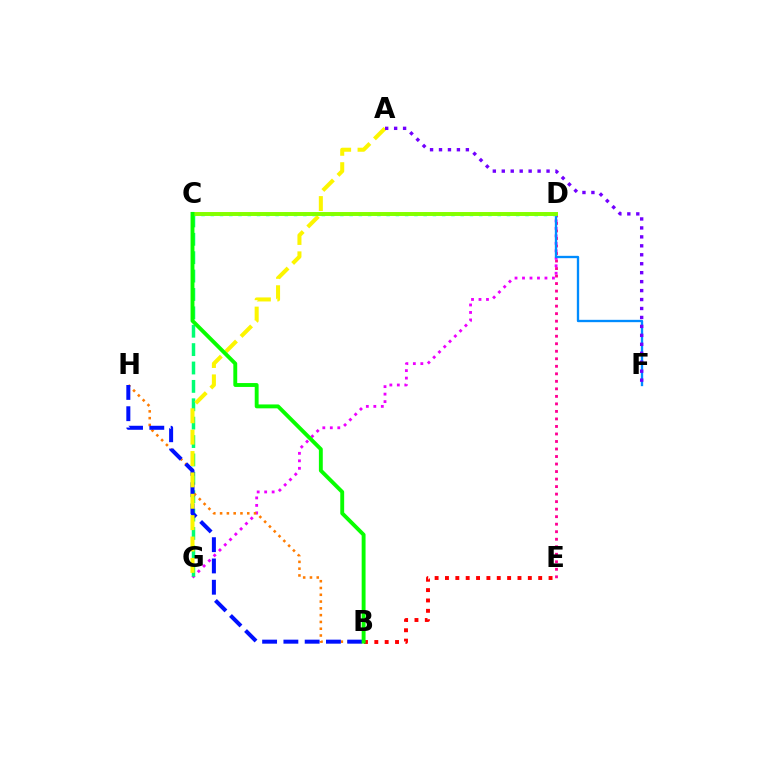{('D', 'E'): [{'color': '#ff0094', 'line_style': 'dotted', 'thickness': 2.04}], ('D', 'G'): [{'color': '#ee00ff', 'line_style': 'dotted', 'thickness': 2.03}], ('B', 'E'): [{'color': '#ff0000', 'line_style': 'dotted', 'thickness': 2.81}], ('C', 'G'): [{'color': '#00ff74', 'line_style': 'dashed', 'thickness': 2.5}], ('B', 'H'): [{'color': '#ff7c00', 'line_style': 'dotted', 'thickness': 1.84}, {'color': '#0010ff', 'line_style': 'dashed', 'thickness': 2.89}], ('D', 'F'): [{'color': '#008cff', 'line_style': 'solid', 'thickness': 1.68}], ('C', 'D'): [{'color': '#00fff6', 'line_style': 'dotted', 'thickness': 2.51}, {'color': '#84ff00', 'line_style': 'solid', 'thickness': 2.84}], ('A', 'G'): [{'color': '#fcf500', 'line_style': 'dashed', 'thickness': 2.9}], ('A', 'F'): [{'color': '#7200ff', 'line_style': 'dotted', 'thickness': 2.43}], ('B', 'C'): [{'color': '#08ff00', 'line_style': 'solid', 'thickness': 2.8}]}